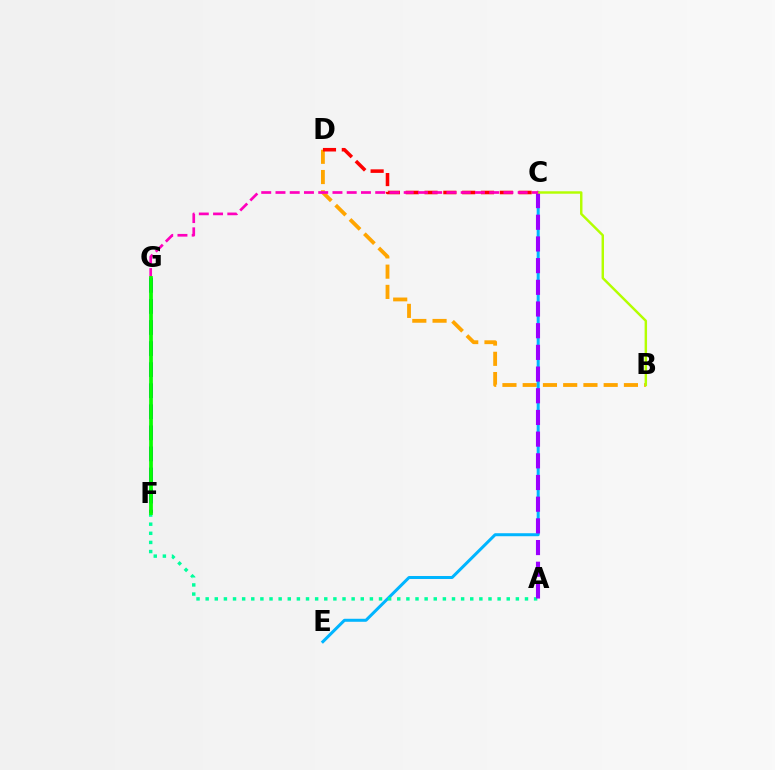{('B', 'D'): [{'color': '#ffa500', 'line_style': 'dashed', 'thickness': 2.75}], ('C', 'E'): [{'color': '#00b5ff', 'line_style': 'solid', 'thickness': 2.17}], ('A', 'F'): [{'color': '#00ff9d', 'line_style': 'dotted', 'thickness': 2.48}], ('A', 'C'): [{'color': '#9b00ff', 'line_style': 'dashed', 'thickness': 2.95}], ('F', 'G'): [{'color': '#0010ff', 'line_style': 'dashed', 'thickness': 2.86}, {'color': '#08ff00', 'line_style': 'solid', 'thickness': 2.7}], ('C', 'D'): [{'color': '#ff0000', 'line_style': 'dashed', 'thickness': 2.56}], ('B', 'C'): [{'color': '#b3ff00', 'line_style': 'solid', 'thickness': 1.76}], ('C', 'G'): [{'color': '#ff00bd', 'line_style': 'dashed', 'thickness': 1.94}]}